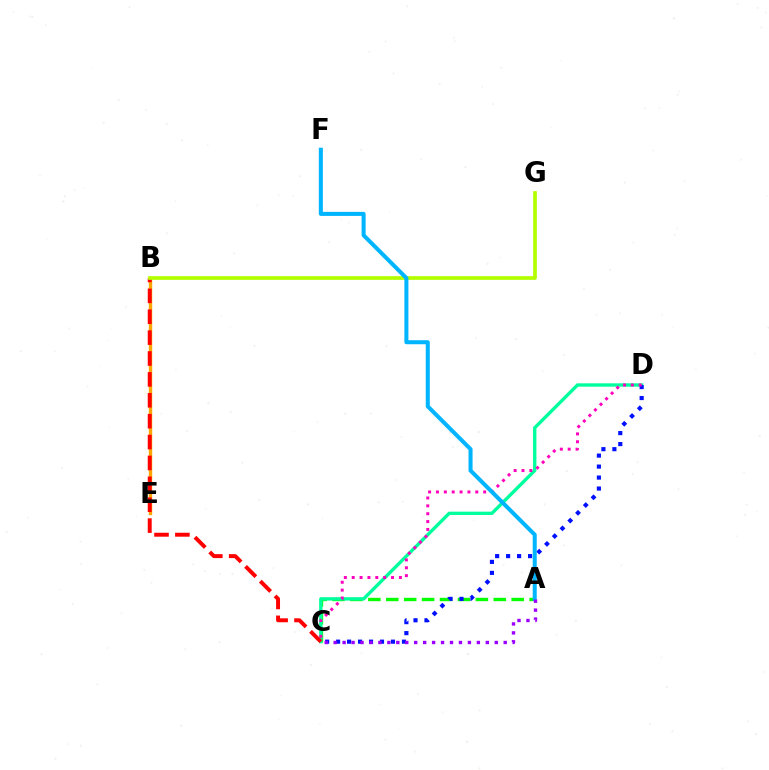{('A', 'C'): [{'color': '#08ff00', 'line_style': 'dashed', 'thickness': 2.43}, {'color': '#9b00ff', 'line_style': 'dotted', 'thickness': 2.43}], ('C', 'D'): [{'color': '#00ff9d', 'line_style': 'solid', 'thickness': 2.42}, {'color': '#0010ff', 'line_style': 'dotted', 'thickness': 2.98}, {'color': '#ff00bd', 'line_style': 'dotted', 'thickness': 2.14}], ('B', 'E'): [{'color': '#ffa500', 'line_style': 'solid', 'thickness': 2.43}], ('B', 'C'): [{'color': '#ff0000', 'line_style': 'dashed', 'thickness': 2.84}], ('B', 'G'): [{'color': '#b3ff00', 'line_style': 'solid', 'thickness': 2.68}], ('A', 'F'): [{'color': '#00b5ff', 'line_style': 'solid', 'thickness': 2.9}]}